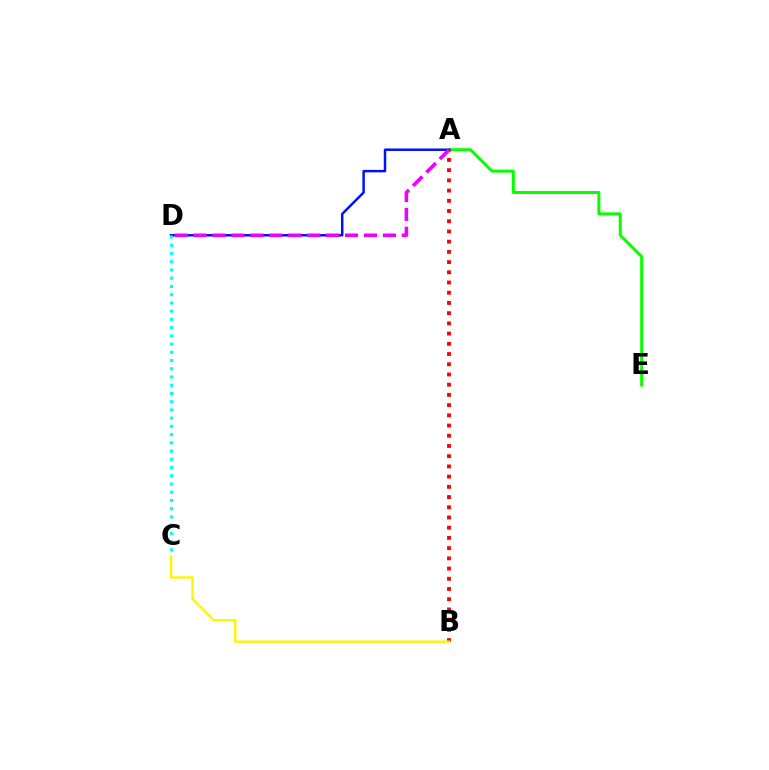{('A', 'E'): [{'color': '#08ff00', 'line_style': 'solid', 'thickness': 2.16}], ('A', 'D'): [{'color': '#0010ff', 'line_style': 'solid', 'thickness': 1.79}, {'color': '#ee00ff', 'line_style': 'dashed', 'thickness': 2.57}], ('C', 'D'): [{'color': '#00fff6', 'line_style': 'dotted', 'thickness': 2.24}], ('A', 'B'): [{'color': '#ff0000', 'line_style': 'dotted', 'thickness': 2.78}], ('B', 'C'): [{'color': '#fcf500', 'line_style': 'solid', 'thickness': 1.71}]}